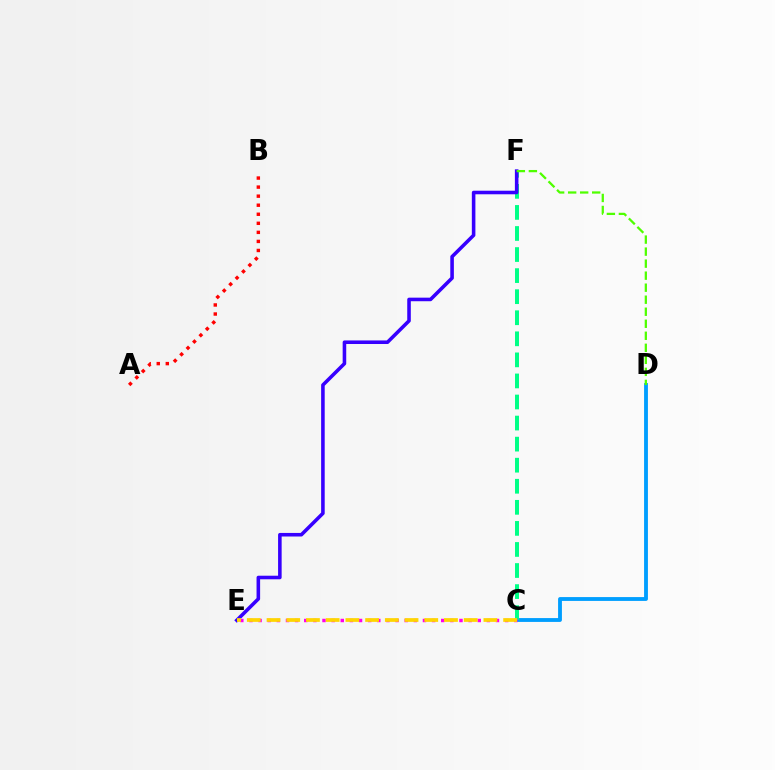{('C', 'D'): [{'color': '#009eff', 'line_style': 'solid', 'thickness': 2.77}], ('C', 'F'): [{'color': '#00ff86', 'line_style': 'dashed', 'thickness': 2.86}], ('E', 'F'): [{'color': '#3700ff', 'line_style': 'solid', 'thickness': 2.57}], ('C', 'E'): [{'color': '#ff00ed', 'line_style': 'dotted', 'thickness': 2.48}, {'color': '#ffd500', 'line_style': 'dashed', 'thickness': 2.68}], ('D', 'F'): [{'color': '#4fff00', 'line_style': 'dashed', 'thickness': 1.63}], ('A', 'B'): [{'color': '#ff0000', 'line_style': 'dotted', 'thickness': 2.46}]}